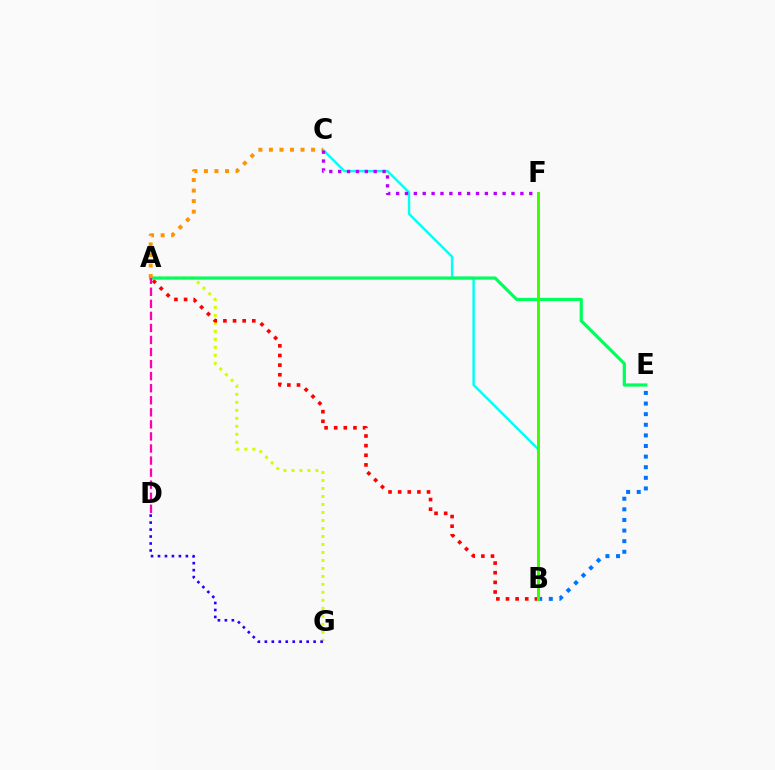{('A', 'G'): [{'color': '#d1ff00', 'line_style': 'dotted', 'thickness': 2.17}], ('A', 'B'): [{'color': '#ff0000', 'line_style': 'dotted', 'thickness': 2.62}], ('B', 'C'): [{'color': '#00fff6', 'line_style': 'solid', 'thickness': 1.75}], ('B', 'E'): [{'color': '#0074ff', 'line_style': 'dotted', 'thickness': 2.88}], ('A', 'E'): [{'color': '#00ff5c', 'line_style': 'solid', 'thickness': 2.31}], ('A', 'D'): [{'color': '#ff00ac', 'line_style': 'dashed', 'thickness': 1.64}], ('A', 'C'): [{'color': '#ff9400', 'line_style': 'dotted', 'thickness': 2.86}], ('C', 'F'): [{'color': '#b900ff', 'line_style': 'dotted', 'thickness': 2.41}], ('D', 'G'): [{'color': '#2500ff', 'line_style': 'dotted', 'thickness': 1.89}], ('B', 'F'): [{'color': '#3dff00', 'line_style': 'solid', 'thickness': 2.13}]}